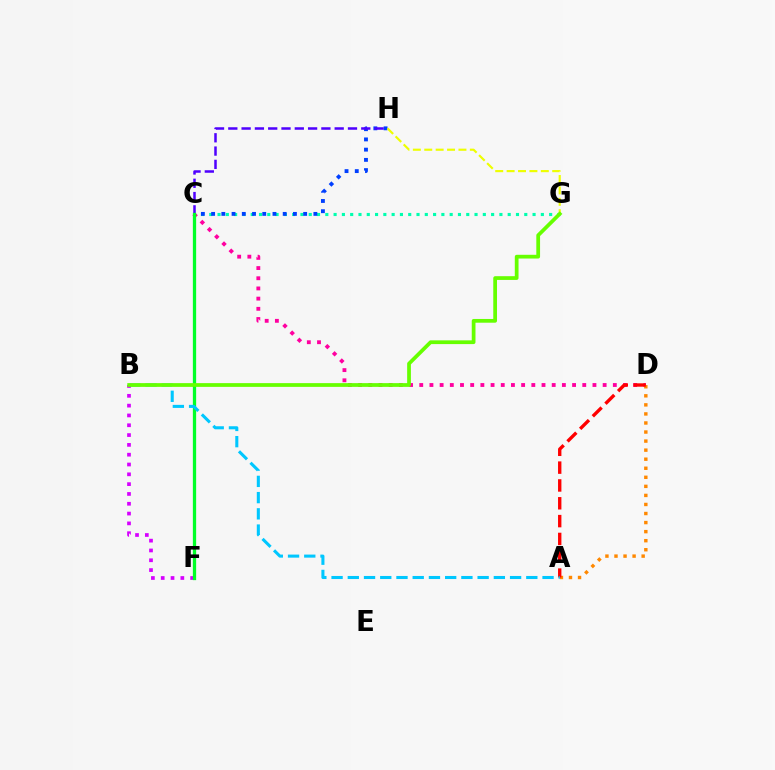{('C', 'D'): [{'color': '#ff00a0', 'line_style': 'dotted', 'thickness': 2.77}], ('A', 'D'): [{'color': '#ff8800', 'line_style': 'dotted', 'thickness': 2.46}, {'color': '#ff0000', 'line_style': 'dashed', 'thickness': 2.42}], ('B', 'F'): [{'color': '#d600ff', 'line_style': 'dotted', 'thickness': 2.67}], ('C', 'G'): [{'color': '#00ffaf', 'line_style': 'dotted', 'thickness': 2.25}], ('C', 'H'): [{'color': '#003fff', 'line_style': 'dotted', 'thickness': 2.78}, {'color': '#4f00ff', 'line_style': 'dashed', 'thickness': 1.81}], ('G', 'H'): [{'color': '#eeff00', 'line_style': 'dashed', 'thickness': 1.55}], ('C', 'F'): [{'color': '#00ff27', 'line_style': 'solid', 'thickness': 2.36}], ('A', 'B'): [{'color': '#00c7ff', 'line_style': 'dashed', 'thickness': 2.2}], ('B', 'G'): [{'color': '#66ff00', 'line_style': 'solid', 'thickness': 2.69}]}